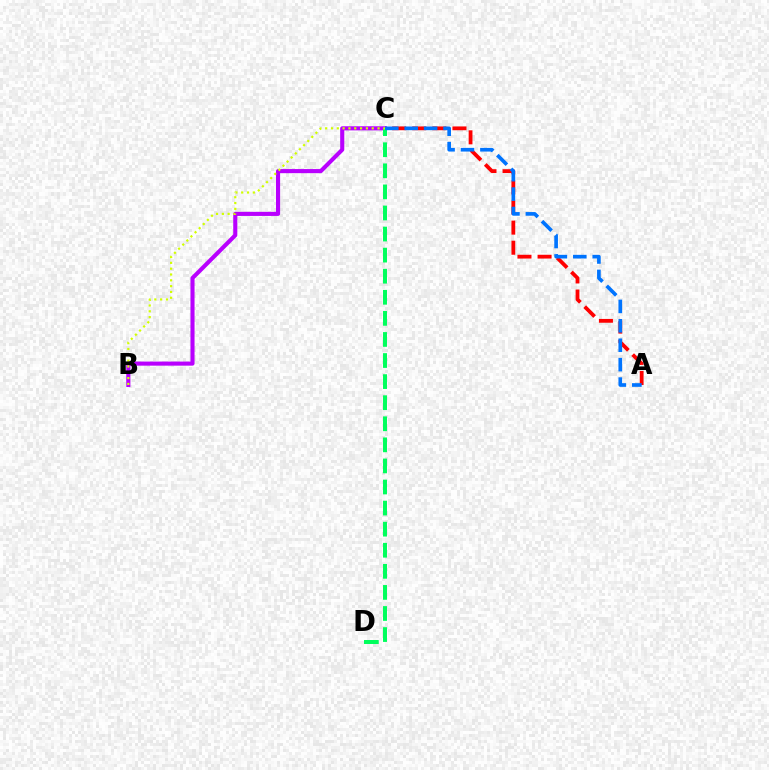{('A', 'C'): [{'color': '#ff0000', 'line_style': 'dashed', 'thickness': 2.73}, {'color': '#0074ff', 'line_style': 'dashed', 'thickness': 2.64}], ('B', 'C'): [{'color': '#b900ff', 'line_style': 'solid', 'thickness': 2.95}, {'color': '#d1ff00', 'line_style': 'dotted', 'thickness': 1.58}], ('C', 'D'): [{'color': '#00ff5c', 'line_style': 'dashed', 'thickness': 2.86}]}